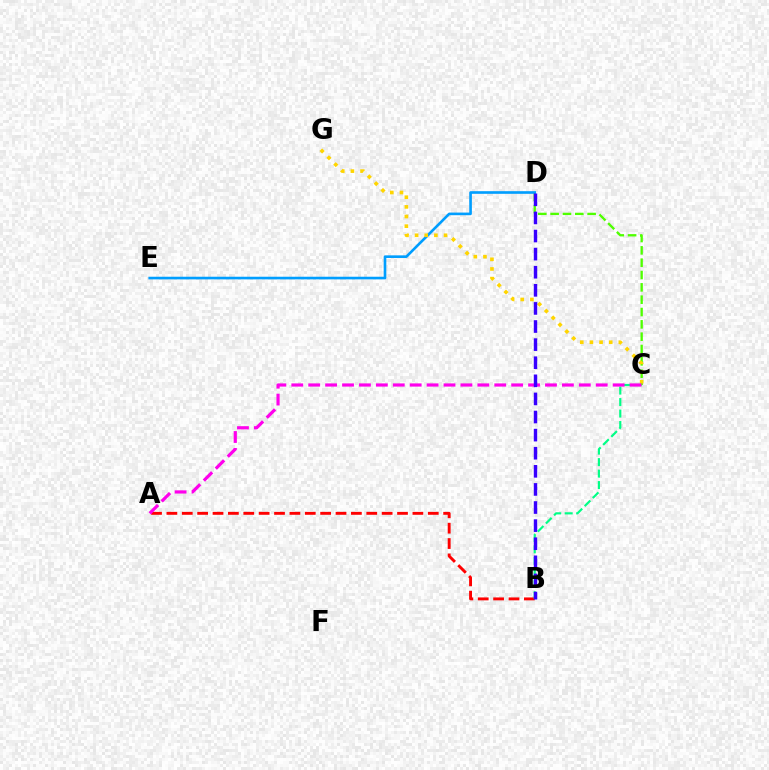{('A', 'B'): [{'color': '#ff0000', 'line_style': 'dashed', 'thickness': 2.09}], ('B', 'C'): [{'color': '#00ff86', 'line_style': 'dashed', 'thickness': 1.56}], ('C', 'D'): [{'color': '#4fff00', 'line_style': 'dashed', 'thickness': 1.68}], ('D', 'E'): [{'color': '#009eff', 'line_style': 'solid', 'thickness': 1.9}], ('C', 'G'): [{'color': '#ffd500', 'line_style': 'dotted', 'thickness': 2.62}], ('A', 'C'): [{'color': '#ff00ed', 'line_style': 'dashed', 'thickness': 2.3}], ('B', 'D'): [{'color': '#3700ff', 'line_style': 'dashed', 'thickness': 2.46}]}